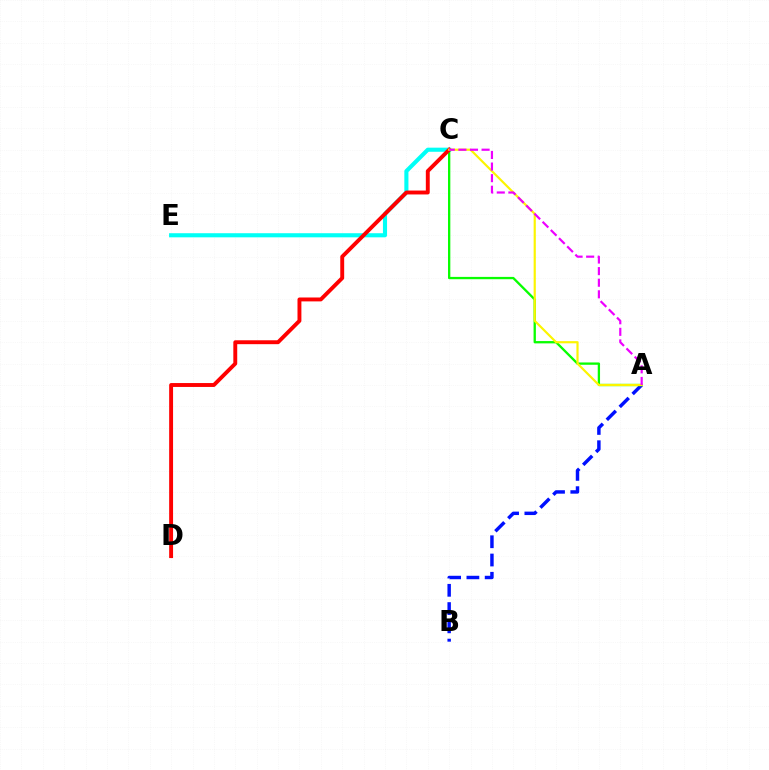{('C', 'E'): [{'color': '#00fff6', 'line_style': 'solid', 'thickness': 2.96}], ('A', 'B'): [{'color': '#0010ff', 'line_style': 'dashed', 'thickness': 2.48}], ('A', 'C'): [{'color': '#08ff00', 'line_style': 'solid', 'thickness': 1.66}, {'color': '#fcf500', 'line_style': 'solid', 'thickness': 1.57}, {'color': '#ee00ff', 'line_style': 'dashed', 'thickness': 1.58}], ('C', 'D'): [{'color': '#ff0000', 'line_style': 'solid', 'thickness': 2.81}]}